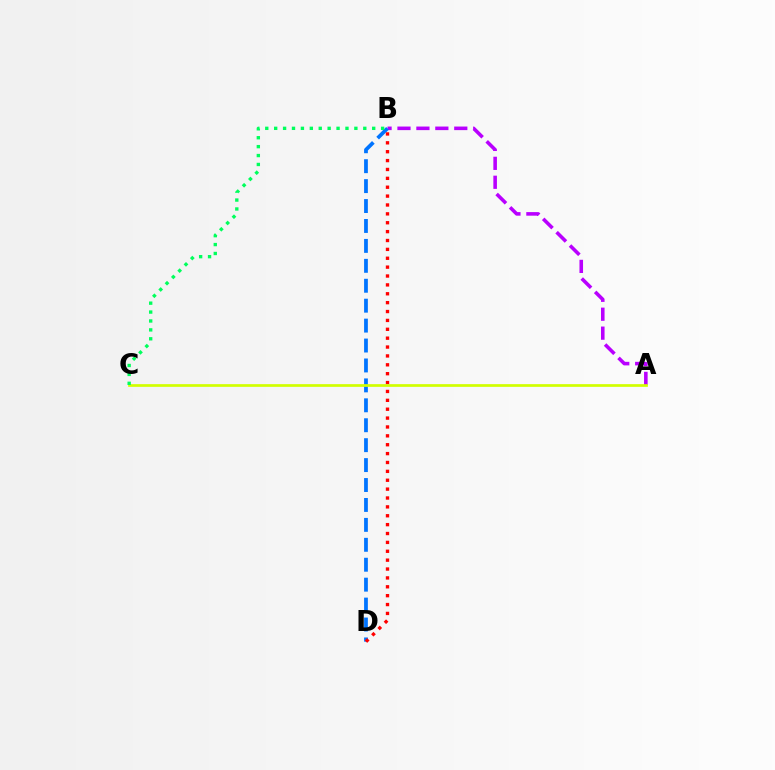{('A', 'B'): [{'color': '#b900ff', 'line_style': 'dashed', 'thickness': 2.57}], ('B', 'D'): [{'color': '#0074ff', 'line_style': 'dashed', 'thickness': 2.71}, {'color': '#ff0000', 'line_style': 'dotted', 'thickness': 2.41}], ('A', 'C'): [{'color': '#d1ff00', 'line_style': 'solid', 'thickness': 1.95}], ('B', 'C'): [{'color': '#00ff5c', 'line_style': 'dotted', 'thickness': 2.42}]}